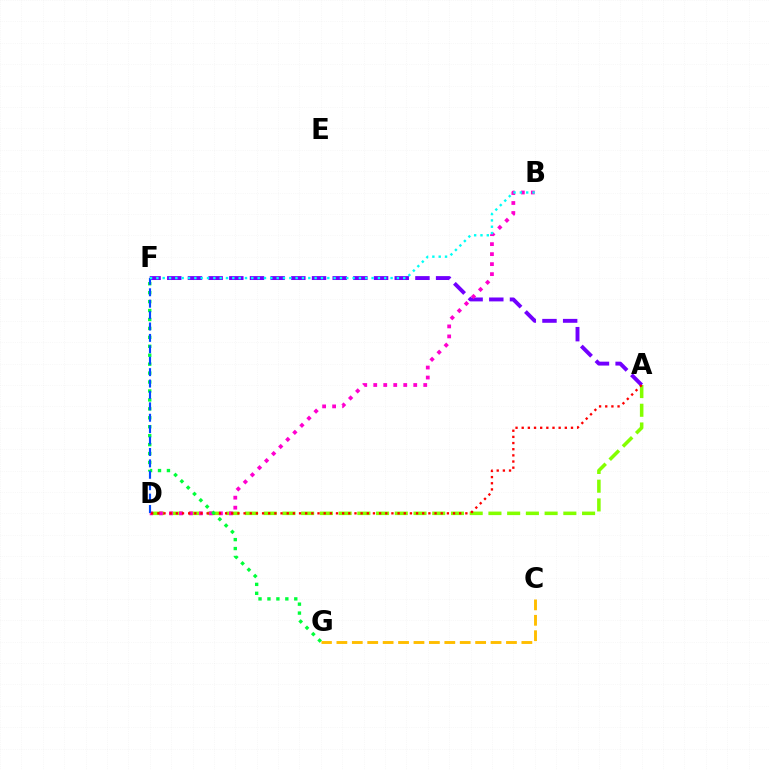{('A', 'F'): [{'color': '#7200ff', 'line_style': 'dashed', 'thickness': 2.81}], ('A', 'D'): [{'color': '#84ff00', 'line_style': 'dashed', 'thickness': 2.54}, {'color': '#ff0000', 'line_style': 'dotted', 'thickness': 1.67}], ('B', 'D'): [{'color': '#ff00cf', 'line_style': 'dotted', 'thickness': 2.72}], ('F', 'G'): [{'color': '#00ff39', 'line_style': 'dotted', 'thickness': 2.43}], ('D', 'F'): [{'color': '#004bff', 'line_style': 'dashed', 'thickness': 1.55}], ('B', 'F'): [{'color': '#00fff6', 'line_style': 'dotted', 'thickness': 1.72}], ('C', 'G'): [{'color': '#ffbd00', 'line_style': 'dashed', 'thickness': 2.09}]}